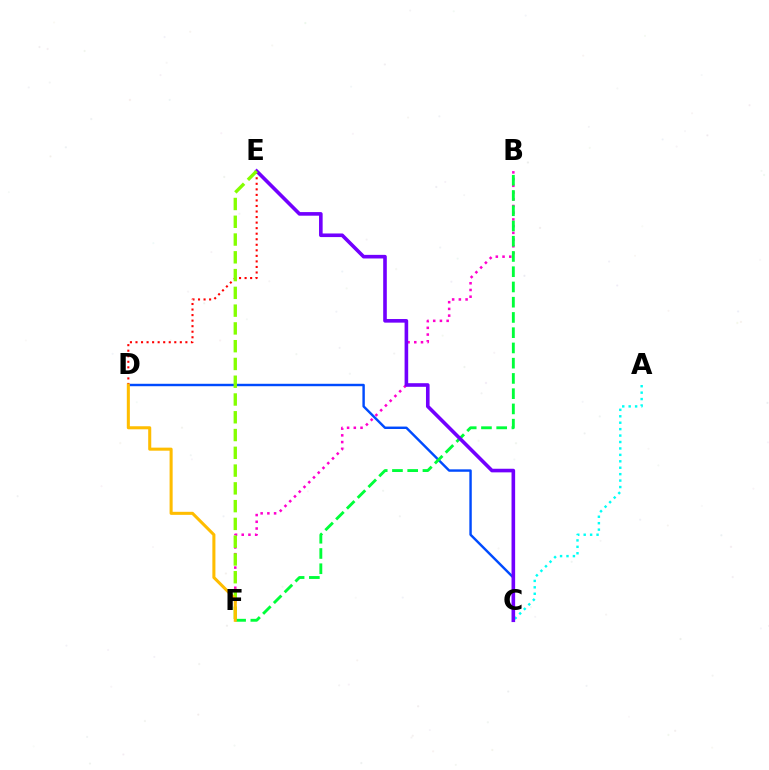{('B', 'F'): [{'color': '#ff00cf', 'line_style': 'dotted', 'thickness': 1.83}, {'color': '#00ff39', 'line_style': 'dashed', 'thickness': 2.07}], ('C', 'D'): [{'color': '#004bff', 'line_style': 'solid', 'thickness': 1.75}], ('A', 'C'): [{'color': '#00fff6', 'line_style': 'dotted', 'thickness': 1.75}], ('D', 'E'): [{'color': '#ff0000', 'line_style': 'dotted', 'thickness': 1.51}], ('C', 'E'): [{'color': '#7200ff', 'line_style': 'solid', 'thickness': 2.6}], ('E', 'F'): [{'color': '#84ff00', 'line_style': 'dashed', 'thickness': 2.41}], ('D', 'F'): [{'color': '#ffbd00', 'line_style': 'solid', 'thickness': 2.2}]}